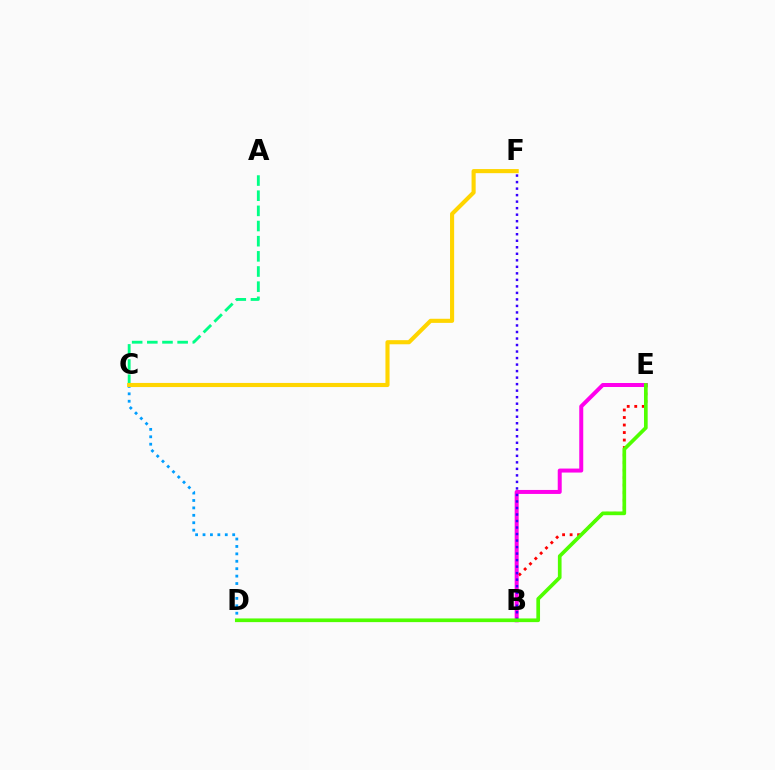{('B', 'E'): [{'color': '#ff0000', 'line_style': 'dotted', 'thickness': 2.04}, {'color': '#ff00ed', 'line_style': 'solid', 'thickness': 2.87}], ('C', 'D'): [{'color': '#009eff', 'line_style': 'dotted', 'thickness': 2.02}], ('A', 'C'): [{'color': '#00ff86', 'line_style': 'dashed', 'thickness': 2.06}], ('C', 'F'): [{'color': '#ffd500', 'line_style': 'solid', 'thickness': 2.96}], ('B', 'F'): [{'color': '#3700ff', 'line_style': 'dotted', 'thickness': 1.77}], ('D', 'E'): [{'color': '#4fff00', 'line_style': 'solid', 'thickness': 2.65}]}